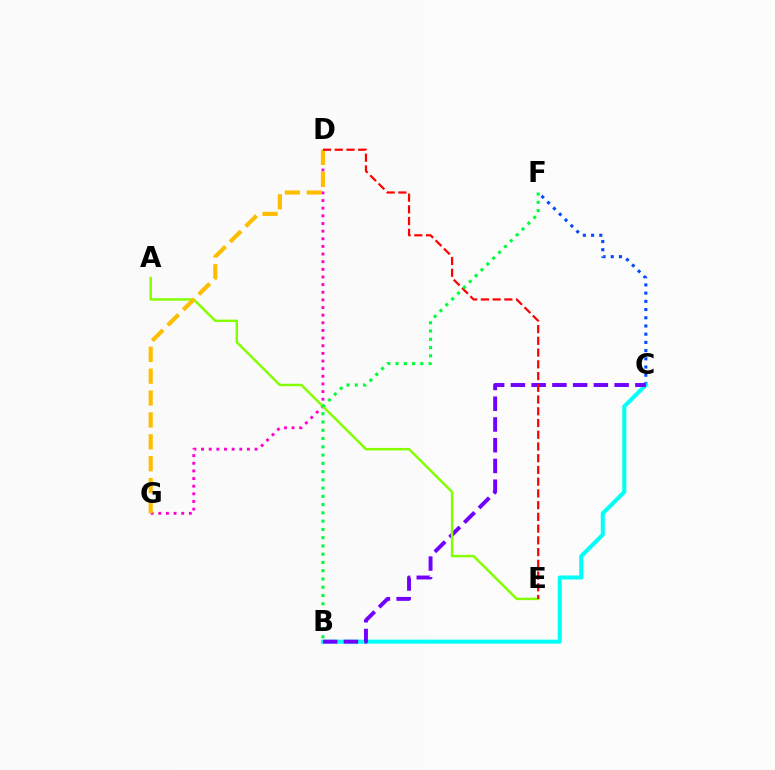{('C', 'F'): [{'color': '#004bff', 'line_style': 'dotted', 'thickness': 2.23}], ('B', 'C'): [{'color': '#00fff6', 'line_style': 'solid', 'thickness': 2.9}, {'color': '#7200ff', 'line_style': 'dashed', 'thickness': 2.82}], ('D', 'G'): [{'color': '#ff00cf', 'line_style': 'dotted', 'thickness': 2.08}, {'color': '#ffbd00', 'line_style': 'dashed', 'thickness': 2.97}], ('A', 'E'): [{'color': '#84ff00', 'line_style': 'solid', 'thickness': 1.78}], ('D', 'E'): [{'color': '#ff0000', 'line_style': 'dashed', 'thickness': 1.59}], ('B', 'F'): [{'color': '#00ff39', 'line_style': 'dotted', 'thickness': 2.24}]}